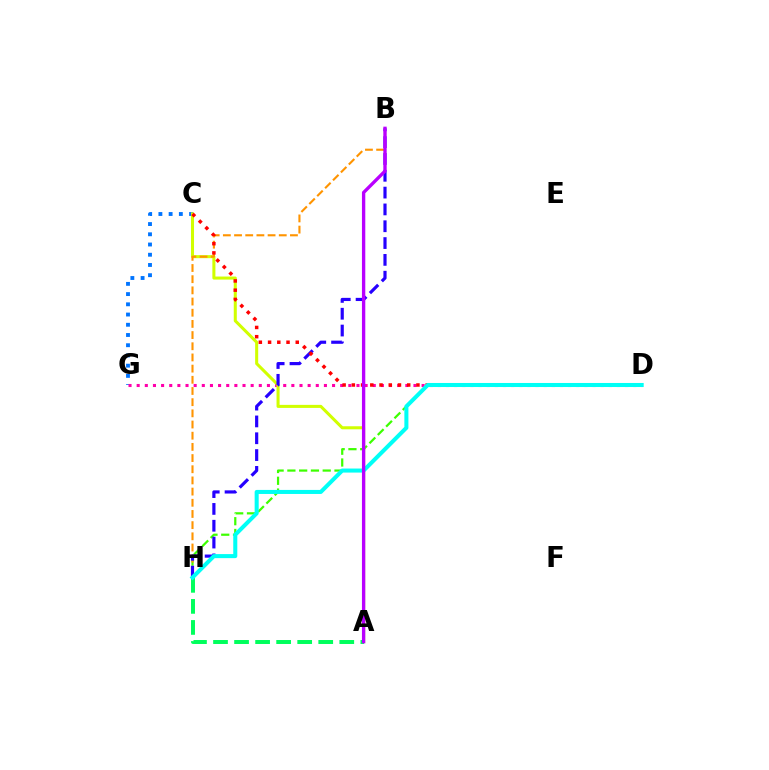{('D', 'H'): [{'color': '#3dff00', 'line_style': 'dashed', 'thickness': 1.6}, {'color': '#00fff6', 'line_style': 'solid', 'thickness': 2.91}], ('C', 'G'): [{'color': '#0074ff', 'line_style': 'dotted', 'thickness': 2.78}], ('D', 'G'): [{'color': '#ff00ac', 'line_style': 'dotted', 'thickness': 2.21}], ('A', 'C'): [{'color': '#d1ff00', 'line_style': 'solid', 'thickness': 2.19}], ('A', 'H'): [{'color': '#00ff5c', 'line_style': 'dashed', 'thickness': 2.86}], ('B', 'H'): [{'color': '#ff9400', 'line_style': 'dashed', 'thickness': 1.52}, {'color': '#2500ff', 'line_style': 'dashed', 'thickness': 2.28}], ('C', 'D'): [{'color': '#ff0000', 'line_style': 'dotted', 'thickness': 2.51}], ('A', 'B'): [{'color': '#b900ff', 'line_style': 'solid', 'thickness': 2.41}]}